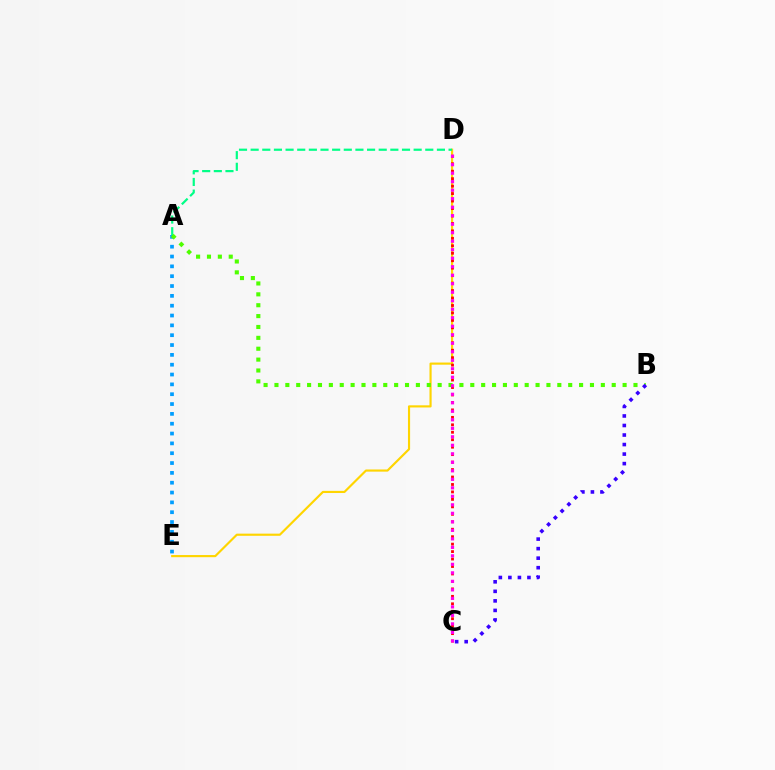{('D', 'E'): [{'color': '#ffd500', 'line_style': 'solid', 'thickness': 1.55}], ('A', 'D'): [{'color': '#00ff86', 'line_style': 'dashed', 'thickness': 1.58}], ('A', 'E'): [{'color': '#009eff', 'line_style': 'dotted', 'thickness': 2.67}], ('C', 'D'): [{'color': '#ff0000', 'line_style': 'dotted', 'thickness': 2.03}, {'color': '#ff00ed', 'line_style': 'dotted', 'thickness': 2.31}], ('A', 'B'): [{'color': '#4fff00', 'line_style': 'dotted', 'thickness': 2.96}], ('B', 'C'): [{'color': '#3700ff', 'line_style': 'dotted', 'thickness': 2.59}]}